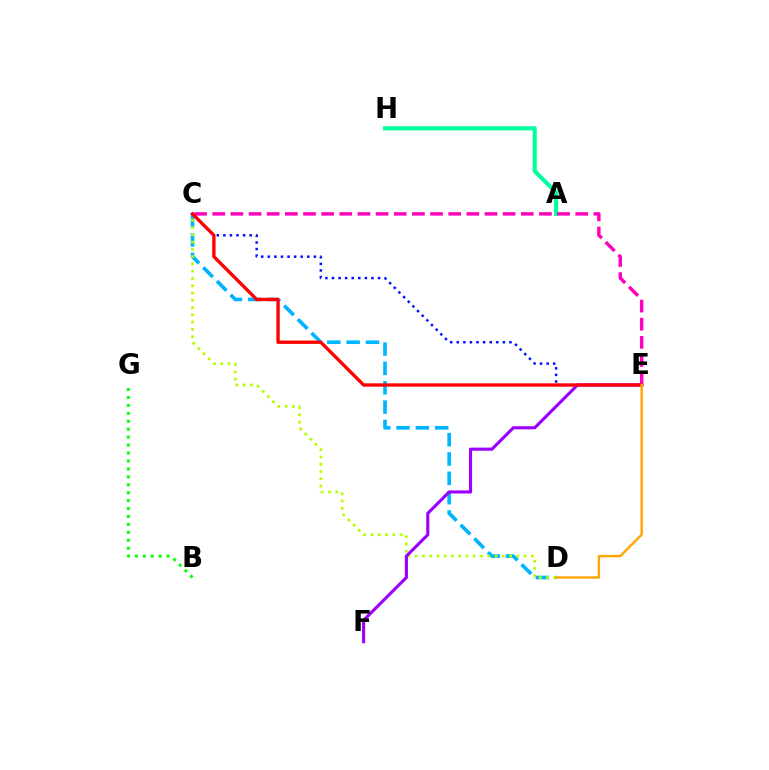{('C', 'D'): [{'color': '#00b5ff', 'line_style': 'dashed', 'thickness': 2.63}, {'color': '#b3ff00', 'line_style': 'dotted', 'thickness': 1.98}], ('A', 'H'): [{'color': '#00ff9d', 'line_style': 'solid', 'thickness': 2.94}], ('C', 'E'): [{'color': '#ff00bd', 'line_style': 'dashed', 'thickness': 2.47}, {'color': '#0010ff', 'line_style': 'dotted', 'thickness': 1.79}, {'color': '#ff0000', 'line_style': 'solid', 'thickness': 2.4}], ('B', 'G'): [{'color': '#08ff00', 'line_style': 'dotted', 'thickness': 2.16}], ('E', 'F'): [{'color': '#9b00ff', 'line_style': 'solid', 'thickness': 2.23}], ('D', 'E'): [{'color': '#ffa500', 'line_style': 'solid', 'thickness': 1.73}]}